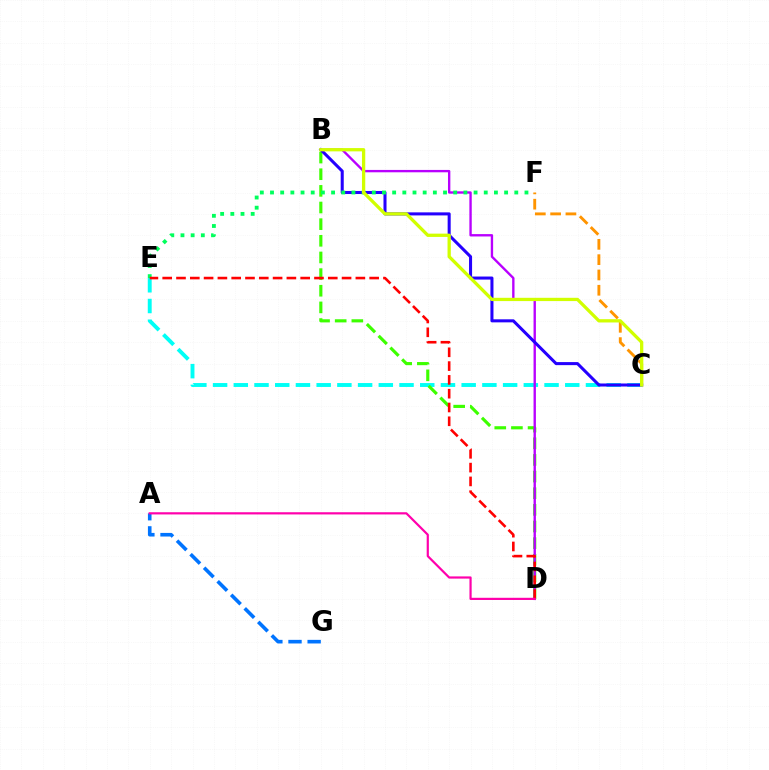{('C', 'E'): [{'color': '#00fff6', 'line_style': 'dashed', 'thickness': 2.81}], ('B', 'D'): [{'color': '#3dff00', 'line_style': 'dashed', 'thickness': 2.26}, {'color': '#b900ff', 'line_style': 'solid', 'thickness': 1.7}], ('A', 'G'): [{'color': '#0074ff', 'line_style': 'dashed', 'thickness': 2.6}], ('C', 'F'): [{'color': '#ff9400', 'line_style': 'dashed', 'thickness': 2.08}], ('B', 'C'): [{'color': '#2500ff', 'line_style': 'solid', 'thickness': 2.19}, {'color': '#d1ff00', 'line_style': 'solid', 'thickness': 2.36}], ('E', 'F'): [{'color': '#00ff5c', 'line_style': 'dotted', 'thickness': 2.77}], ('D', 'E'): [{'color': '#ff0000', 'line_style': 'dashed', 'thickness': 1.87}], ('A', 'D'): [{'color': '#ff00ac', 'line_style': 'solid', 'thickness': 1.58}]}